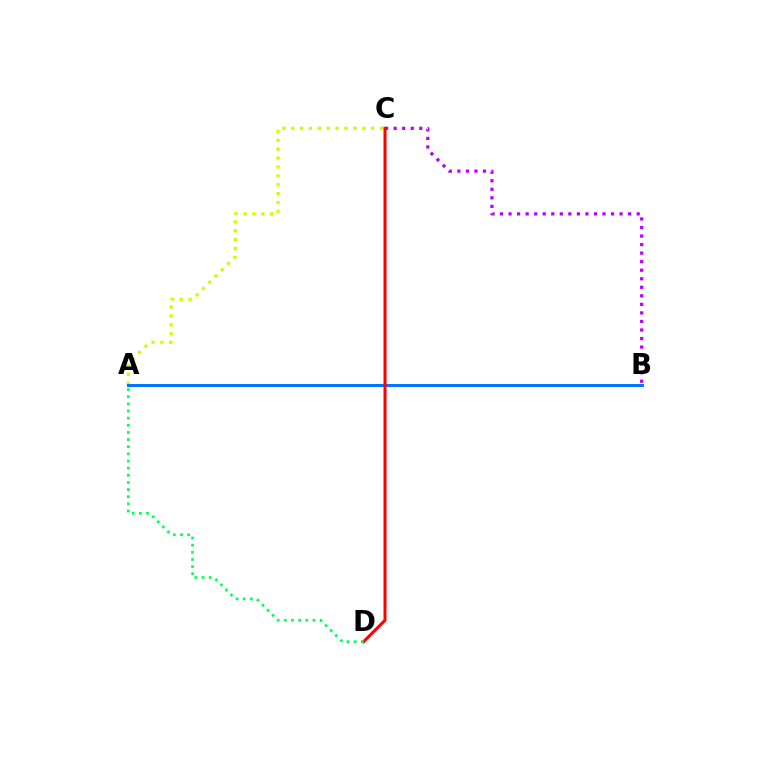{('B', 'C'): [{'color': '#b900ff', 'line_style': 'dotted', 'thickness': 2.32}], ('A', 'C'): [{'color': '#d1ff00', 'line_style': 'dotted', 'thickness': 2.41}], ('A', 'B'): [{'color': '#0074ff', 'line_style': 'solid', 'thickness': 2.14}], ('C', 'D'): [{'color': '#ff0000', 'line_style': 'solid', 'thickness': 2.17}], ('A', 'D'): [{'color': '#00ff5c', 'line_style': 'dotted', 'thickness': 1.94}]}